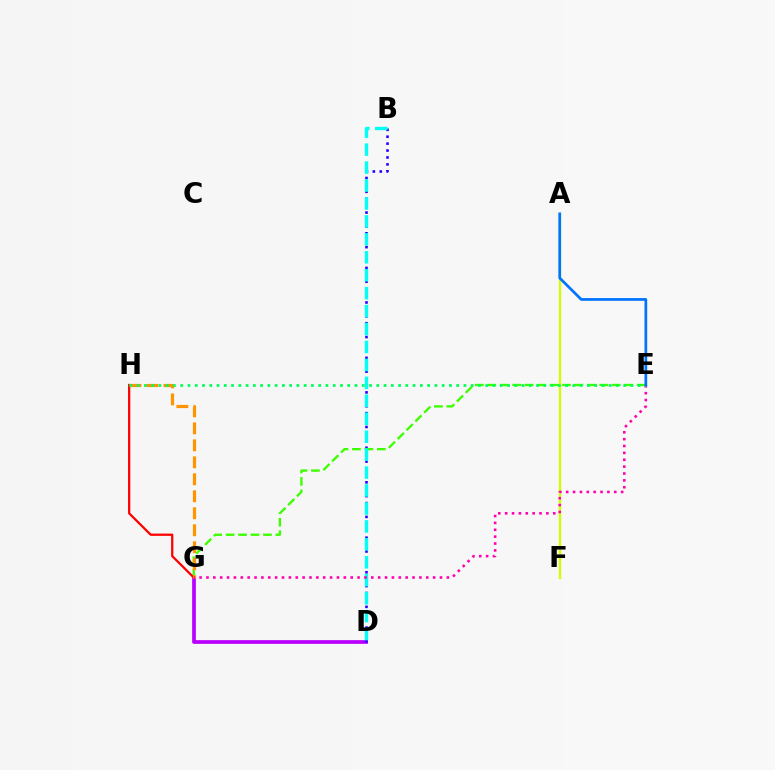{('D', 'G'): [{'color': '#b900ff', 'line_style': 'solid', 'thickness': 2.68}], ('B', 'D'): [{'color': '#2500ff', 'line_style': 'dotted', 'thickness': 1.88}, {'color': '#00fff6', 'line_style': 'dashed', 'thickness': 2.44}], ('E', 'G'): [{'color': '#3dff00', 'line_style': 'dashed', 'thickness': 1.69}, {'color': '#ff00ac', 'line_style': 'dotted', 'thickness': 1.87}], ('A', 'F'): [{'color': '#d1ff00', 'line_style': 'solid', 'thickness': 1.68}], ('G', 'H'): [{'color': '#ff0000', 'line_style': 'solid', 'thickness': 1.63}, {'color': '#ff9400', 'line_style': 'dashed', 'thickness': 2.31}], ('E', 'H'): [{'color': '#00ff5c', 'line_style': 'dotted', 'thickness': 1.97}], ('A', 'E'): [{'color': '#0074ff', 'line_style': 'solid', 'thickness': 1.96}]}